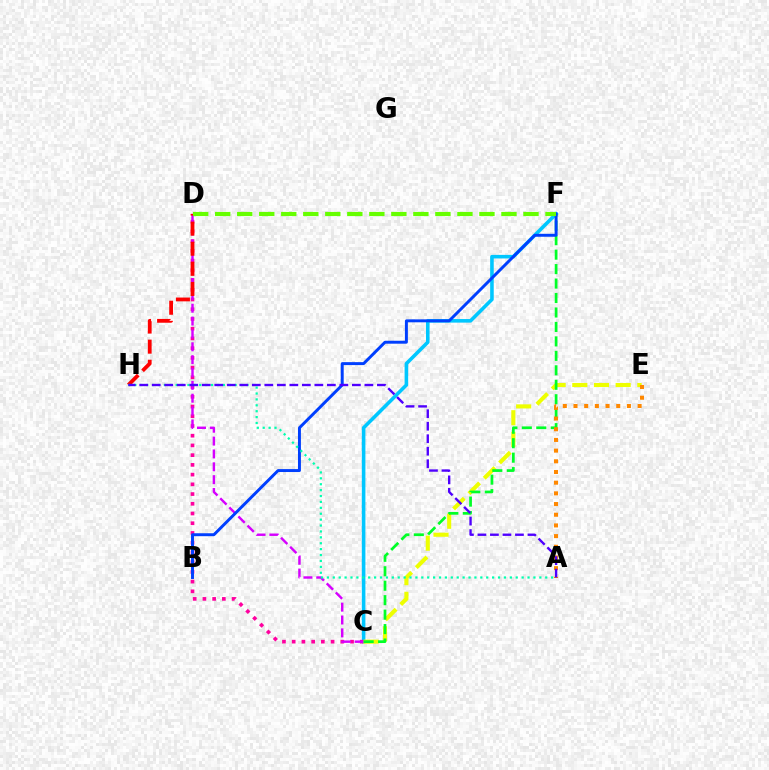{('C', 'F'): [{'color': '#00c7ff', 'line_style': 'solid', 'thickness': 2.58}, {'color': '#00ff27', 'line_style': 'dashed', 'thickness': 1.96}], ('C', 'D'): [{'color': '#ff00a0', 'line_style': 'dotted', 'thickness': 2.64}, {'color': '#d600ff', 'line_style': 'dashed', 'thickness': 1.75}], ('C', 'E'): [{'color': '#eeff00', 'line_style': 'dashed', 'thickness': 2.94}], ('D', 'H'): [{'color': '#ff0000', 'line_style': 'dashed', 'thickness': 2.73}], ('A', 'E'): [{'color': '#ff8800', 'line_style': 'dotted', 'thickness': 2.9}], ('B', 'F'): [{'color': '#003fff', 'line_style': 'solid', 'thickness': 2.12}], ('D', 'F'): [{'color': '#66ff00', 'line_style': 'dashed', 'thickness': 2.99}], ('A', 'H'): [{'color': '#00ffaf', 'line_style': 'dotted', 'thickness': 1.6}, {'color': '#4f00ff', 'line_style': 'dashed', 'thickness': 1.7}]}